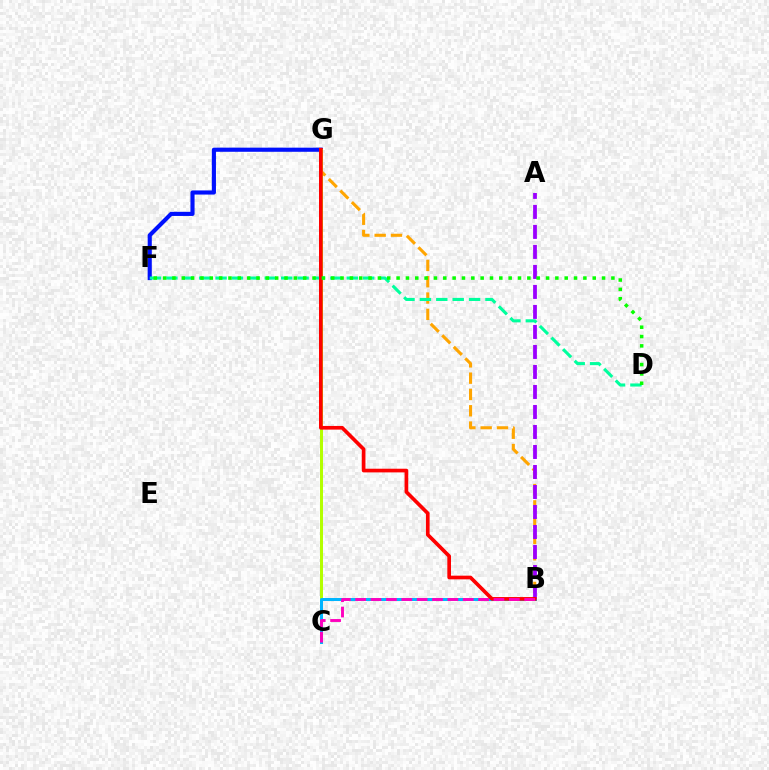{('F', 'G'): [{'color': '#0010ff', 'line_style': 'solid', 'thickness': 2.97}], ('C', 'G'): [{'color': '#b3ff00', 'line_style': 'solid', 'thickness': 2.17}], ('B', 'C'): [{'color': '#00b5ff', 'line_style': 'solid', 'thickness': 2.16}, {'color': '#ff00bd', 'line_style': 'dashed', 'thickness': 2.09}], ('B', 'G'): [{'color': '#ffa500', 'line_style': 'dashed', 'thickness': 2.22}, {'color': '#ff0000', 'line_style': 'solid', 'thickness': 2.64}], ('D', 'F'): [{'color': '#00ff9d', 'line_style': 'dashed', 'thickness': 2.23}, {'color': '#08ff00', 'line_style': 'dotted', 'thickness': 2.54}], ('A', 'B'): [{'color': '#9b00ff', 'line_style': 'dashed', 'thickness': 2.72}]}